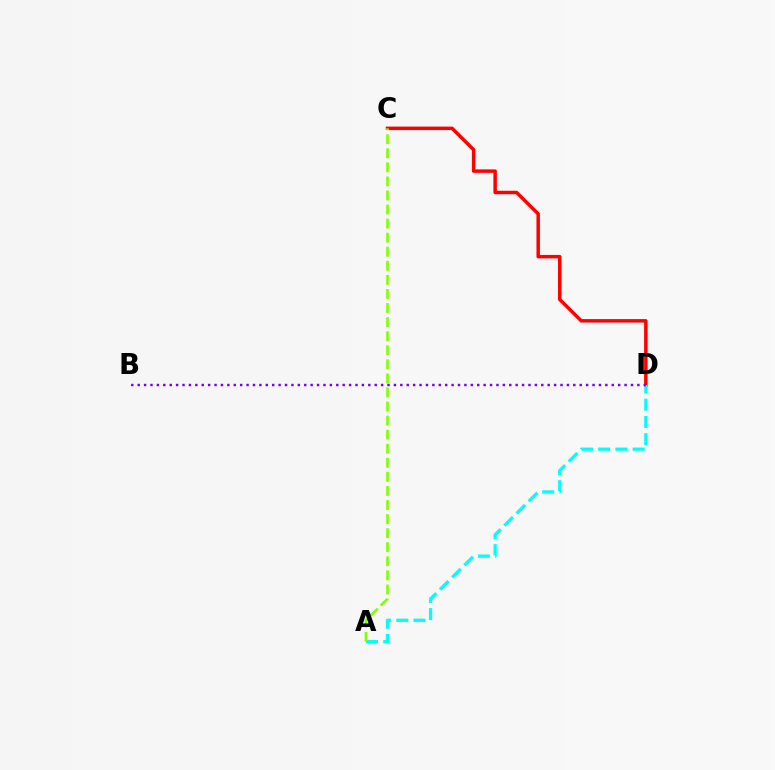{('C', 'D'): [{'color': '#ff0000', 'line_style': 'solid', 'thickness': 2.5}], ('A', 'D'): [{'color': '#00fff6', 'line_style': 'dashed', 'thickness': 2.34}], ('A', 'C'): [{'color': '#84ff00', 'line_style': 'dashed', 'thickness': 1.91}], ('B', 'D'): [{'color': '#7200ff', 'line_style': 'dotted', 'thickness': 1.74}]}